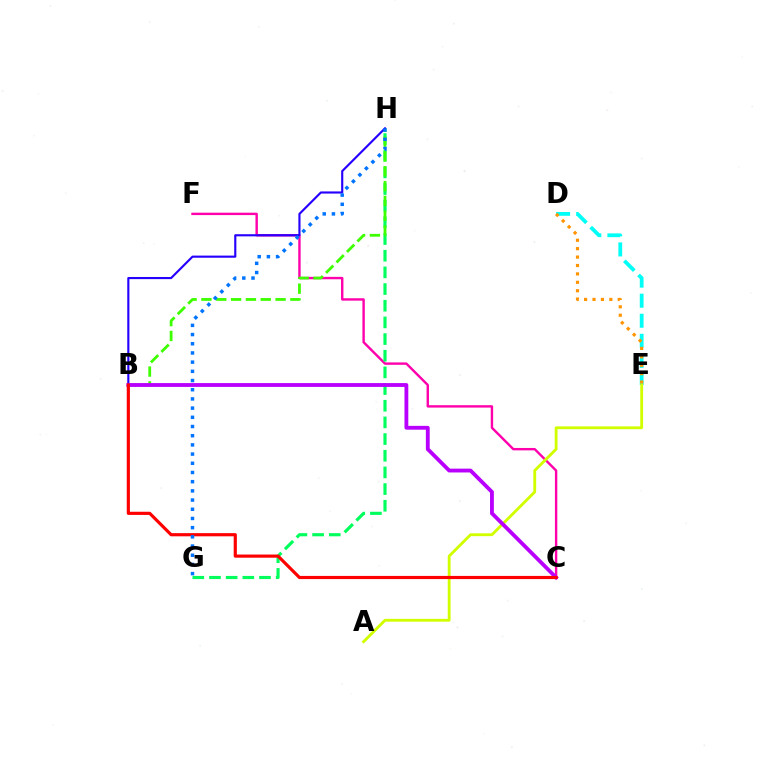{('D', 'E'): [{'color': '#00fff6', 'line_style': 'dashed', 'thickness': 2.72}, {'color': '#ff9400', 'line_style': 'dotted', 'thickness': 2.29}], ('C', 'F'): [{'color': '#ff00ac', 'line_style': 'solid', 'thickness': 1.73}], ('G', 'H'): [{'color': '#00ff5c', 'line_style': 'dashed', 'thickness': 2.26}, {'color': '#0074ff', 'line_style': 'dotted', 'thickness': 2.5}], ('B', 'H'): [{'color': '#3dff00', 'line_style': 'dashed', 'thickness': 2.01}, {'color': '#2500ff', 'line_style': 'solid', 'thickness': 1.54}], ('A', 'E'): [{'color': '#d1ff00', 'line_style': 'solid', 'thickness': 2.04}], ('B', 'C'): [{'color': '#b900ff', 'line_style': 'solid', 'thickness': 2.76}, {'color': '#ff0000', 'line_style': 'solid', 'thickness': 2.28}]}